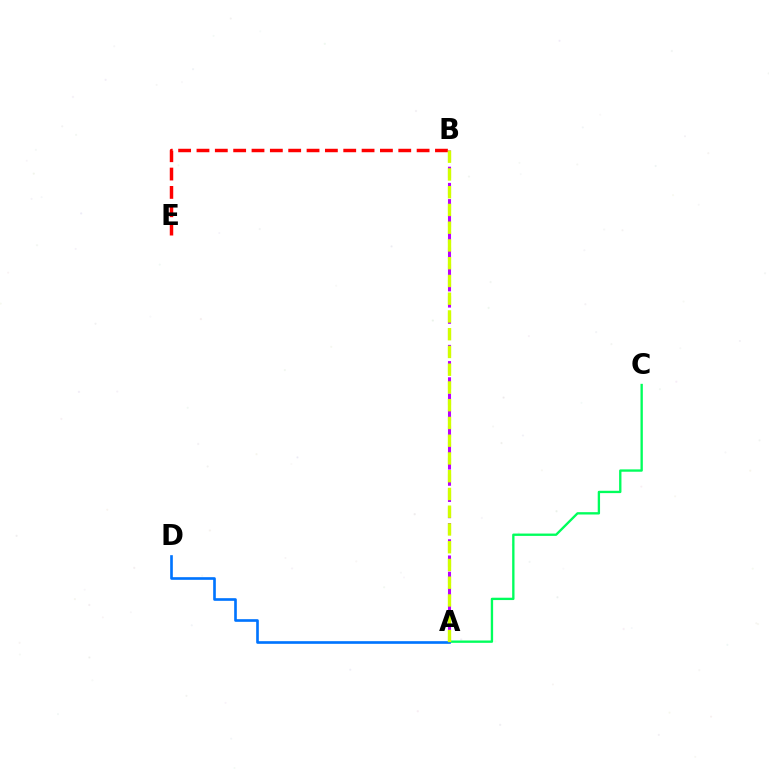{('A', 'C'): [{'color': '#00ff5c', 'line_style': 'solid', 'thickness': 1.69}], ('A', 'B'): [{'color': '#b900ff', 'line_style': 'dashed', 'thickness': 2.2}, {'color': '#d1ff00', 'line_style': 'dashed', 'thickness': 2.41}], ('A', 'D'): [{'color': '#0074ff', 'line_style': 'solid', 'thickness': 1.91}], ('B', 'E'): [{'color': '#ff0000', 'line_style': 'dashed', 'thickness': 2.49}]}